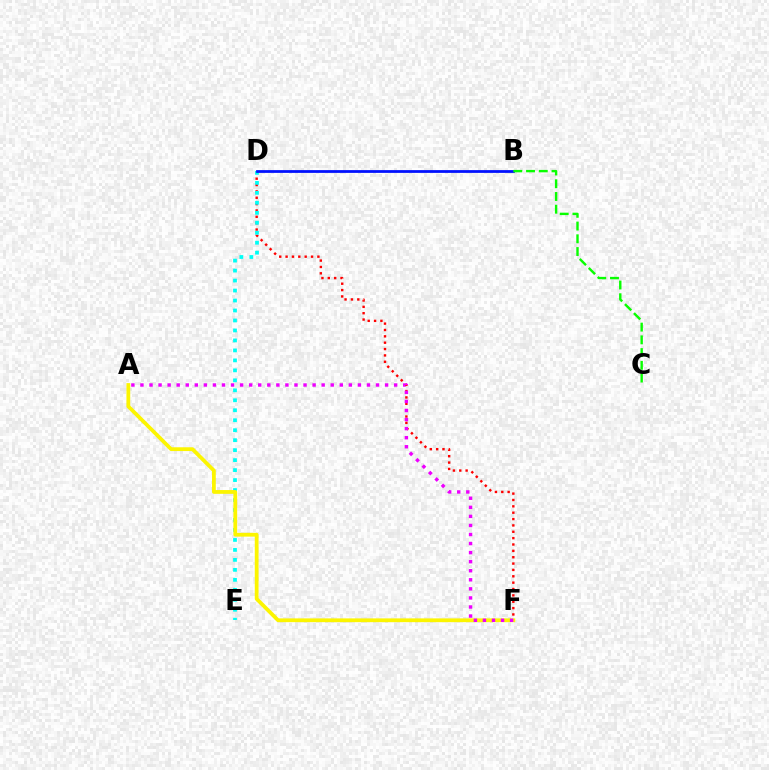{('D', 'F'): [{'color': '#ff0000', 'line_style': 'dotted', 'thickness': 1.73}], ('D', 'E'): [{'color': '#00fff6', 'line_style': 'dotted', 'thickness': 2.71}], ('A', 'F'): [{'color': '#fcf500', 'line_style': 'solid', 'thickness': 2.72}, {'color': '#ee00ff', 'line_style': 'dotted', 'thickness': 2.46}], ('B', 'D'): [{'color': '#0010ff', 'line_style': 'solid', 'thickness': 1.99}], ('B', 'C'): [{'color': '#08ff00', 'line_style': 'dashed', 'thickness': 1.73}]}